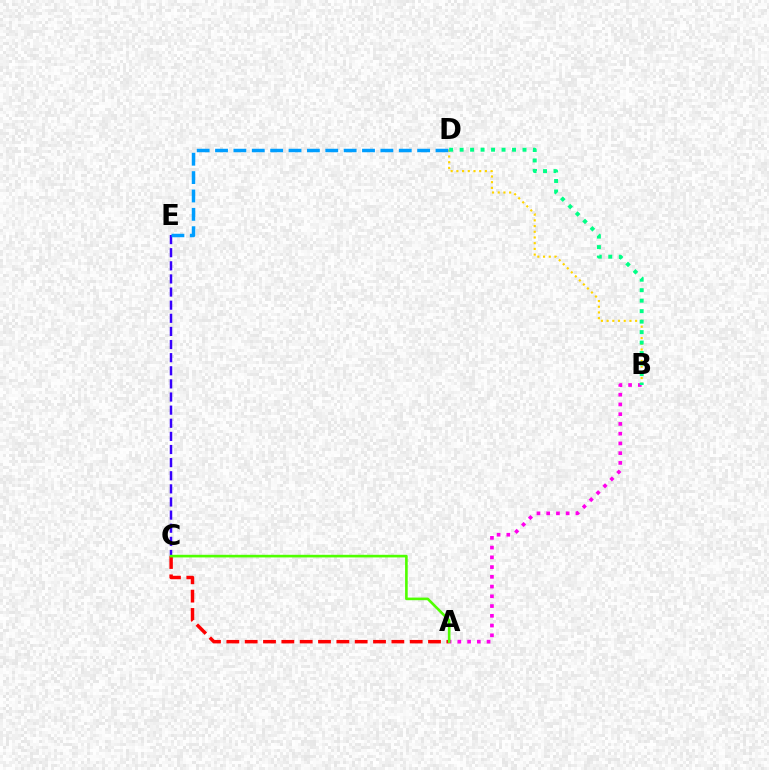{('B', 'D'): [{'color': '#ffd500', 'line_style': 'dotted', 'thickness': 1.55}, {'color': '#00ff86', 'line_style': 'dotted', 'thickness': 2.85}], ('C', 'E'): [{'color': '#3700ff', 'line_style': 'dashed', 'thickness': 1.78}], ('A', 'B'): [{'color': '#ff00ed', 'line_style': 'dotted', 'thickness': 2.65}], ('A', 'C'): [{'color': '#ff0000', 'line_style': 'dashed', 'thickness': 2.49}, {'color': '#4fff00', 'line_style': 'solid', 'thickness': 1.89}], ('D', 'E'): [{'color': '#009eff', 'line_style': 'dashed', 'thickness': 2.5}]}